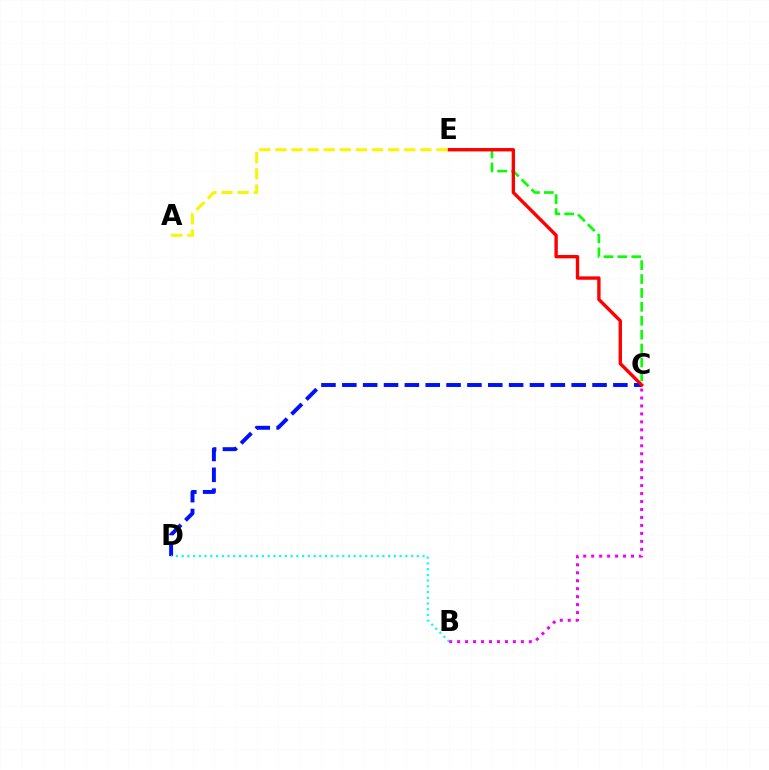{('C', 'D'): [{'color': '#0010ff', 'line_style': 'dashed', 'thickness': 2.83}], ('B', 'D'): [{'color': '#00fff6', 'line_style': 'dotted', 'thickness': 1.56}], ('B', 'C'): [{'color': '#ee00ff', 'line_style': 'dotted', 'thickness': 2.16}], ('C', 'E'): [{'color': '#08ff00', 'line_style': 'dashed', 'thickness': 1.89}, {'color': '#ff0000', 'line_style': 'solid', 'thickness': 2.43}], ('A', 'E'): [{'color': '#fcf500', 'line_style': 'dashed', 'thickness': 2.19}]}